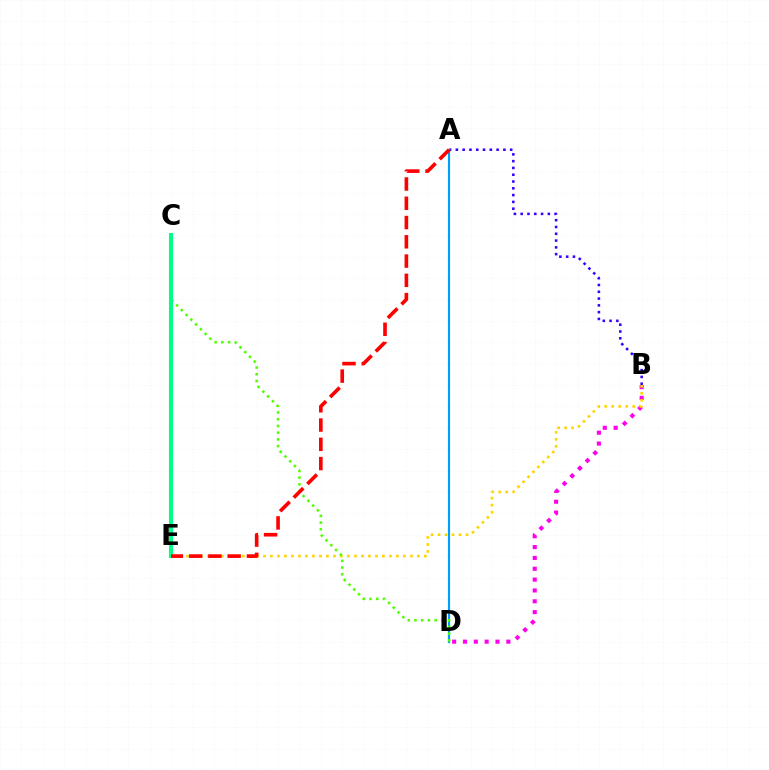{('B', 'D'): [{'color': '#ff00ed', 'line_style': 'dotted', 'thickness': 2.95}], ('A', 'B'): [{'color': '#3700ff', 'line_style': 'dotted', 'thickness': 1.84}], ('B', 'E'): [{'color': '#ffd500', 'line_style': 'dotted', 'thickness': 1.9}], ('A', 'D'): [{'color': '#009eff', 'line_style': 'solid', 'thickness': 1.57}], ('C', 'D'): [{'color': '#4fff00', 'line_style': 'dotted', 'thickness': 1.83}], ('C', 'E'): [{'color': '#00ff86', 'line_style': 'solid', 'thickness': 2.97}], ('A', 'E'): [{'color': '#ff0000', 'line_style': 'dashed', 'thickness': 2.62}]}